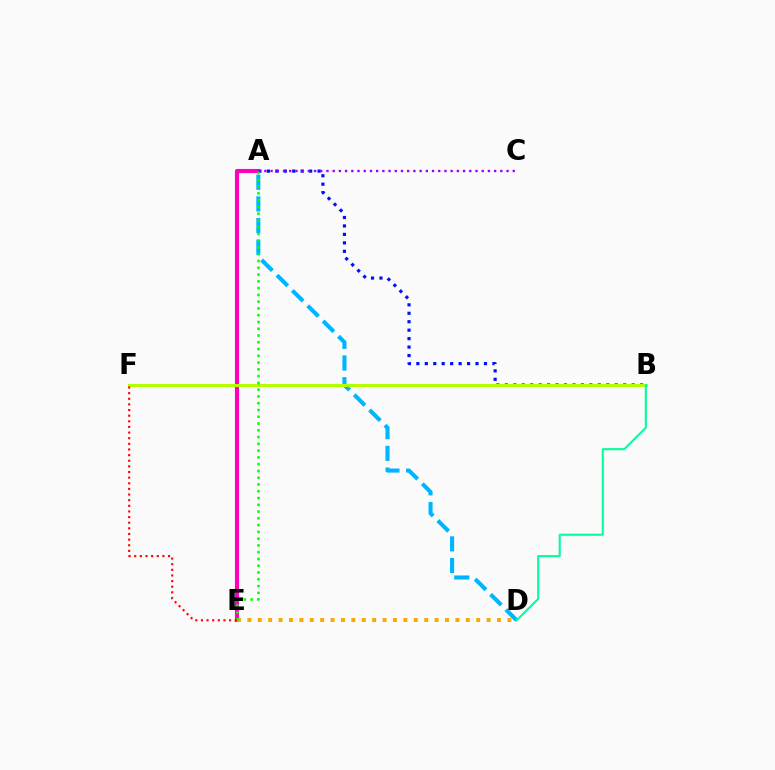{('A', 'B'): [{'color': '#0010ff', 'line_style': 'dotted', 'thickness': 2.3}], ('A', 'E'): [{'color': '#ff00bd', 'line_style': 'solid', 'thickness': 2.96}, {'color': '#08ff00', 'line_style': 'dotted', 'thickness': 1.84}], ('A', 'D'): [{'color': '#00b5ff', 'line_style': 'dashed', 'thickness': 2.94}], ('D', 'E'): [{'color': '#ffa500', 'line_style': 'dotted', 'thickness': 2.83}], ('B', 'F'): [{'color': '#b3ff00', 'line_style': 'solid', 'thickness': 2.2}], ('A', 'C'): [{'color': '#9b00ff', 'line_style': 'dotted', 'thickness': 1.69}], ('E', 'F'): [{'color': '#ff0000', 'line_style': 'dotted', 'thickness': 1.53}], ('B', 'D'): [{'color': '#00ff9d', 'line_style': 'solid', 'thickness': 1.51}]}